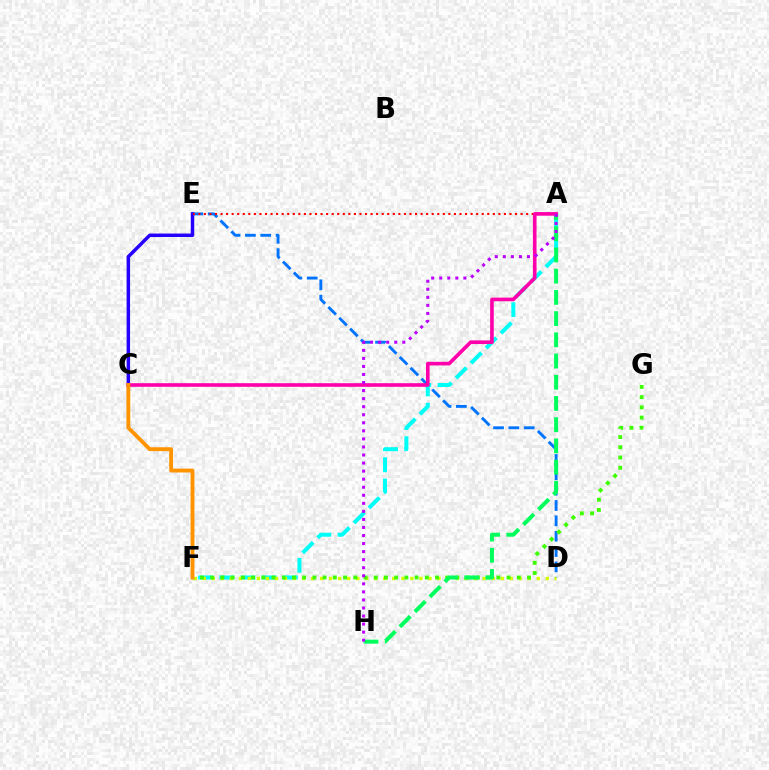{('D', 'E'): [{'color': '#0074ff', 'line_style': 'dashed', 'thickness': 2.08}], ('A', 'F'): [{'color': '#00fff6', 'line_style': 'dashed', 'thickness': 2.88}], ('C', 'E'): [{'color': '#2500ff', 'line_style': 'solid', 'thickness': 2.49}], ('D', 'F'): [{'color': '#d1ff00', 'line_style': 'dotted', 'thickness': 2.45}], ('F', 'G'): [{'color': '#3dff00', 'line_style': 'dotted', 'thickness': 2.78}], ('A', 'E'): [{'color': '#ff0000', 'line_style': 'dotted', 'thickness': 1.51}], ('A', 'H'): [{'color': '#00ff5c', 'line_style': 'dashed', 'thickness': 2.88}, {'color': '#b900ff', 'line_style': 'dotted', 'thickness': 2.19}], ('A', 'C'): [{'color': '#ff00ac', 'line_style': 'solid', 'thickness': 2.62}], ('C', 'F'): [{'color': '#ff9400', 'line_style': 'solid', 'thickness': 2.78}]}